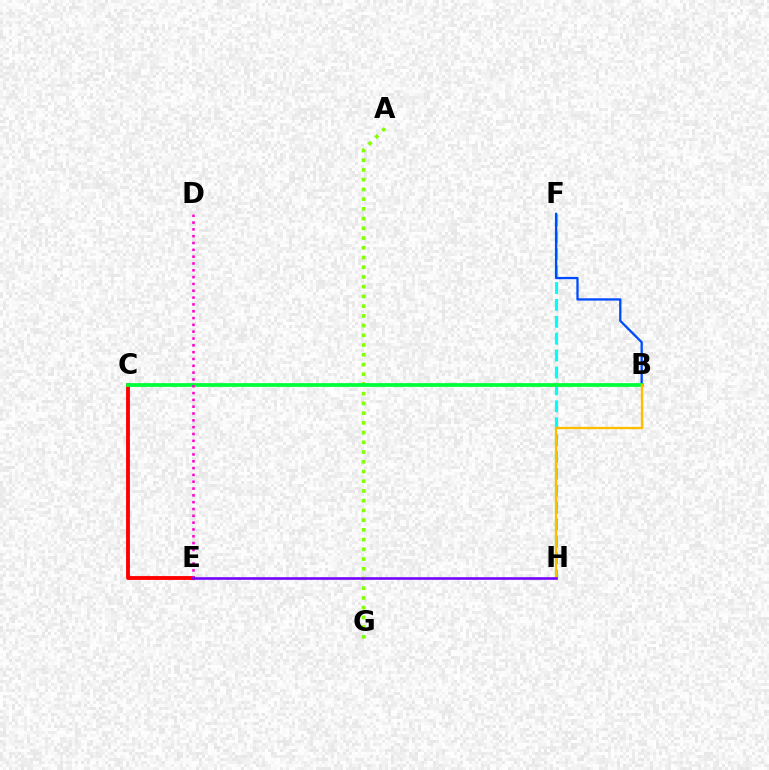{('F', 'H'): [{'color': '#00fff6', 'line_style': 'dashed', 'thickness': 2.3}], ('C', 'E'): [{'color': '#ff0000', 'line_style': 'solid', 'thickness': 2.78}], ('B', 'F'): [{'color': '#004bff', 'line_style': 'solid', 'thickness': 1.66}], ('A', 'G'): [{'color': '#84ff00', 'line_style': 'dotted', 'thickness': 2.64}], ('B', 'C'): [{'color': '#00ff39', 'line_style': 'solid', 'thickness': 2.7}], ('D', 'E'): [{'color': '#ff00cf', 'line_style': 'dotted', 'thickness': 1.85}], ('B', 'H'): [{'color': '#ffbd00', 'line_style': 'solid', 'thickness': 1.69}], ('E', 'H'): [{'color': '#7200ff', 'line_style': 'solid', 'thickness': 1.86}]}